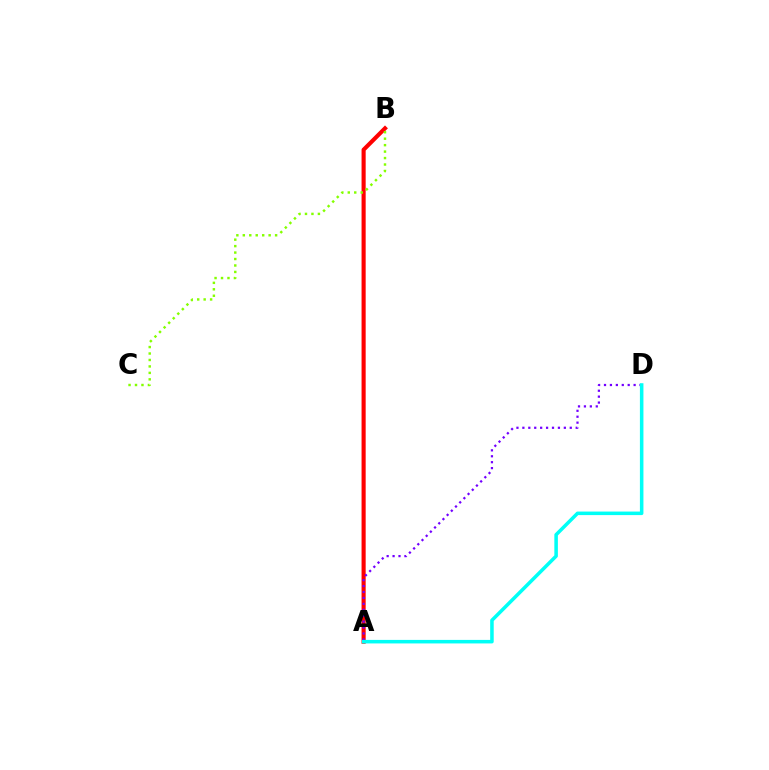{('A', 'B'): [{'color': '#ff0000', 'line_style': 'solid', 'thickness': 2.96}], ('A', 'D'): [{'color': '#7200ff', 'line_style': 'dotted', 'thickness': 1.61}, {'color': '#00fff6', 'line_style': 'solid', 'thickness': 2.54}], ('B', 'C'): [{'color': '#84ff00', 'line_style': 'dotted', 'thickness': 1.75}]}